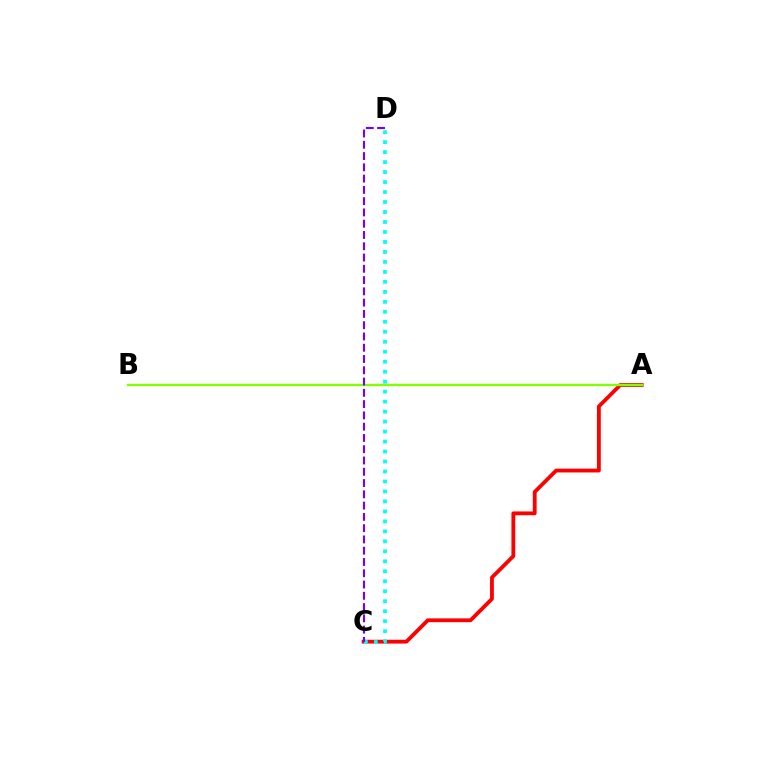{('A', 'C'): [{'color': '#ff0000', 'line_style': 'solid', 'thickness': 2.74}], ('A', 'B'): [{'color': '#84ff00', 'line_style': 'solid', 'thickness': 1.69}], ('C', 'D'): [{'color': '#00fff6', 'line_style': 'dotted', 'thickness': 2.71}, {'color': '#7200ff', 'line_style': 'dashed', 'thickness': 1.53}]}